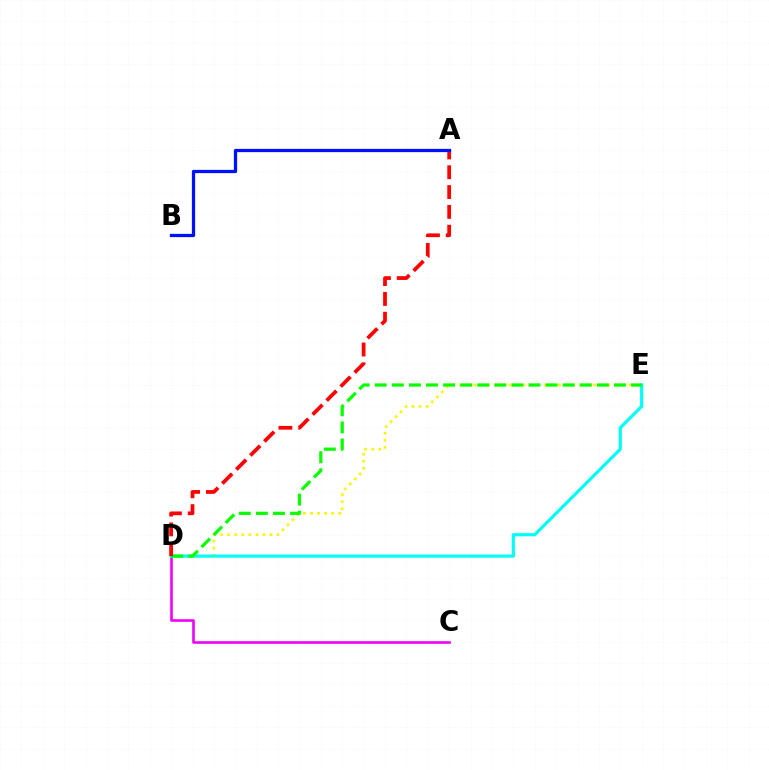{('D', 'E'): [{'color': '#fcf500', 'line_style': 'dotted', 'thickness': 1.92}, {'color': '#00fff6', 'line_style': 'solid', 'thickness': 2.28}, {'color': '#08ff00', 'line_style': 'dashed', 'thickness': 2.32}], ('C', 'D'): [{'color': '#ee00ff', 'line_style': 'solid', 'thickness': 1.89}], ('A', 'D'): [{'color': '#ff0000', 'line_style': 'dashed', 'thickness': 2.69}], ('A', 'B'): [{'color': '#0010ff', 'line_style': 'solid', 'thickness': 2.35}]}